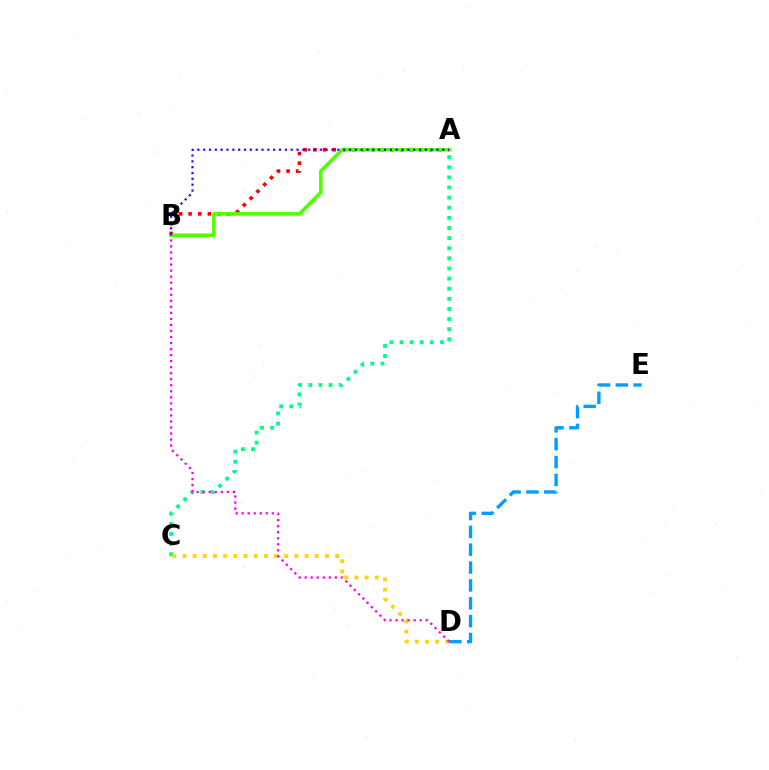{('A', 'C'): [{'color': '#00ff86', 'line_style': 'dotted', 'thickness': 2.75}], ('C', 'D'): [{'color': '#ffd500', 'line_style': 'dotted', 'thickness': 2.77}], ('B', 'D'): [{'color': '#ff00ed', 'line_style': 'dotted', 'thickness': 1.64}], ('A', 'B'): [{'color': '#ff0000', 'line_style': 'dotted', 'thickness': 2.62}, {'color': '#4fff00', 'line_style': 'solid', 'thickness': 2.6}, {'color': '#3700ff', 'line_style': 'dotted', 'thickness': 1.58}], ('D', 'E'): [{'color': '#009eff', 'line_style': 'dashed', 'thickness': 2.43}]}